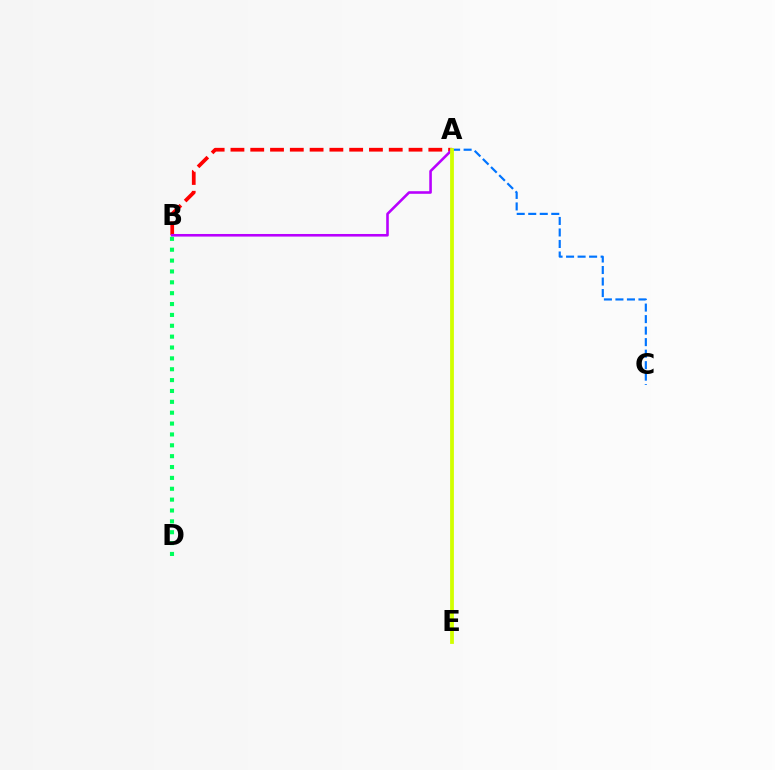{('A', 'B'): [{'color': '#ff0000', 'line_style': 'dashed', 'thickness': 2.69}, {'color': '#b900ff', 'line_style': 'solid', 'thickness': 1.87}], ('A', 'C'): [{'color': '#0074ff', 'line_style': 'dashed', 'thickness': 1.56}], ('A', 'E'): [{'color': '#d1ff00', 'line_style': 'solid', 'thickness': 2.74}], ('B', 'D'): [{'color': '#00ff5c', 'line_style': 'dotted', 'thickness': 2.95}]}